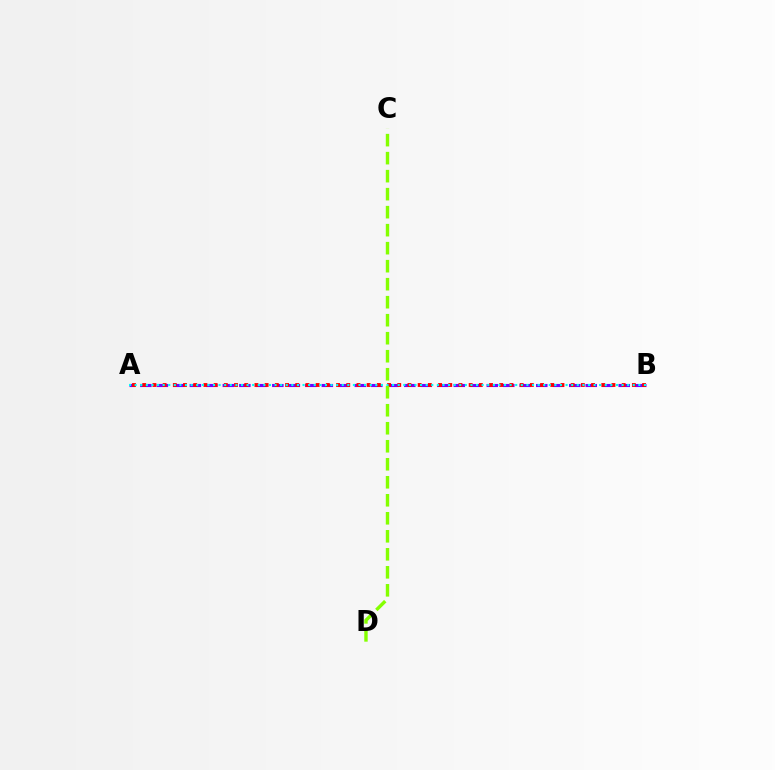{('A', 'B'): [{'color': '#7200ff', 'line_style': 'dashed', 'thickness': 2.24}, {'color': '#ff0000', 'line_style': 'dotted', 'thickness': 2.77}, {'color': '#00fff6', 'line_style': 'dotted', 'thickness': 1.52}], ('C', 'D'): [{'color': '#84ff00', 'line_style': 'dashed', 'thickness': 2.45}]}